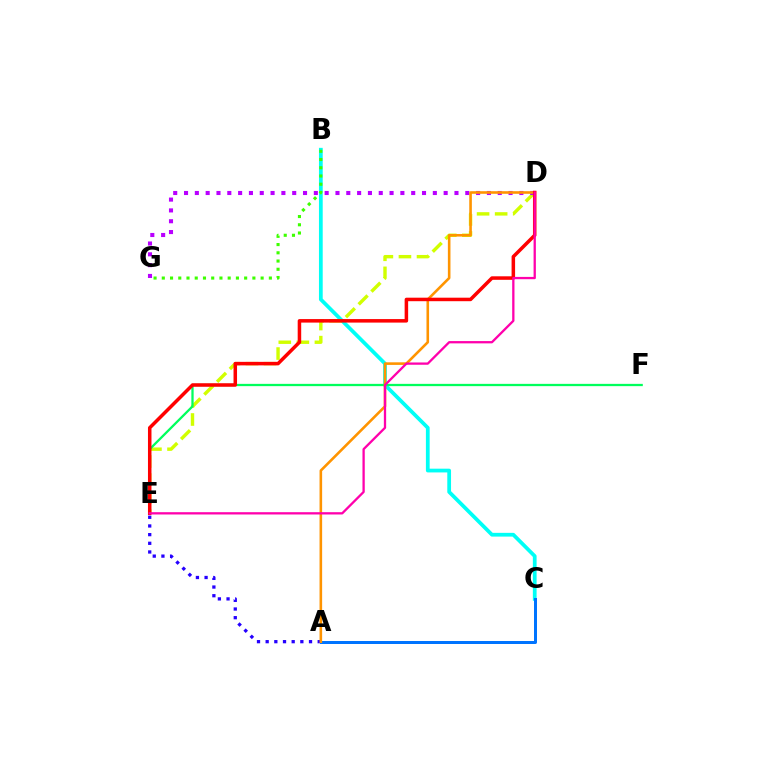{('B', 'C'): [{'color': '#00fff6', 'line_style': 'solid', 'thickness': 2.7}], ('A', 'E'): [{'color': '#2500ff', 'line_style': 'dotted', 'thickness': 2.36}], ('D', 'E'): [{'color': '#d1ff00', 'line_style': 'dashed', 'thickness': 2.45}, {'color': '#ff0000', 'line_style': 'solid', 'thickness': 2.53}, {'color': '#ff00ac', 'line_style': 'solid', 'thickness': 1.65}], ('B', 'G'): [{'color': '#3dff00', 'line_style': 'dotted', 'thickness': 2.24}], ('D', 'G'): [{'color': '#b900ff', 'line_style': 'dotted', 'thickness': 2.94}], ('A', 'C'): [{'color': '#0074ff', 'line_style': 'solid', 'thickness': 2.16}], ('E', 'F'): [{'color': '#00ff5c', 'line_style': 'solid', 'thickness': 1.64}], ('A', 'D'): [{'color': '#ff9400', 'line_style': 'solid', 'thickness': 1.87}]}